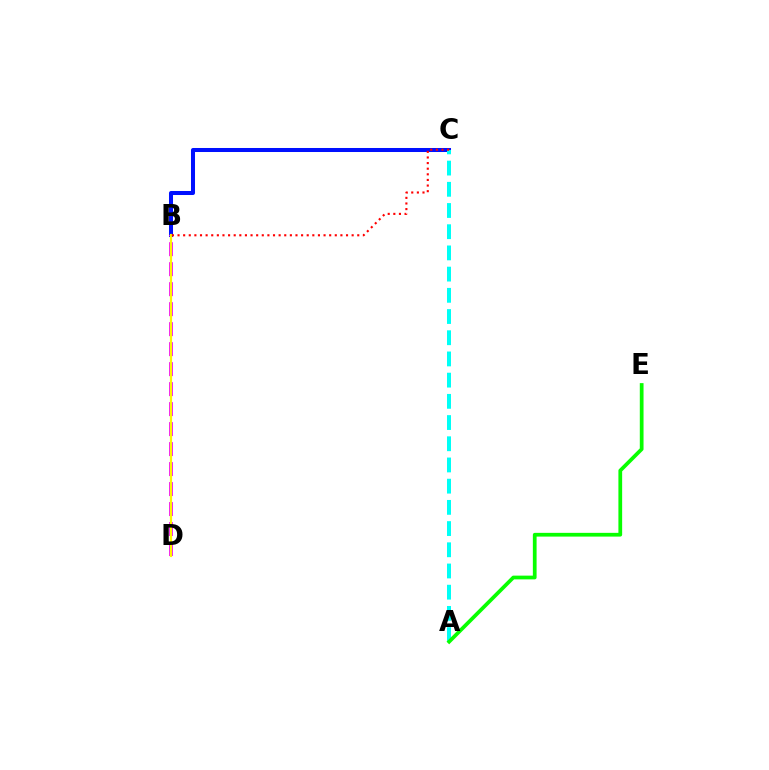{('B', 'C'): [{'color': '#0010ff', 'line_style': 'solid', 'thickness': 2.9}, {'color': '#ff0000', 'line_style': 'dotted', 'thickness': 1.53}], ('B', 'D'): [{'color': '#ee00ff', 'line_style': 'dashed', 'thickness': 2.72}, {'color': '#fcf500', 'line_style': 'solid', 'thickness': 1.56}], ('A', 'C'): [{'color': '#00fff6', 'line_style': 'dashed', 'thickness': 2.88}], ('A', 'E'): [{'color': '#08ff00', 'line_style': 'solid', 'thickness': 2.69}]}